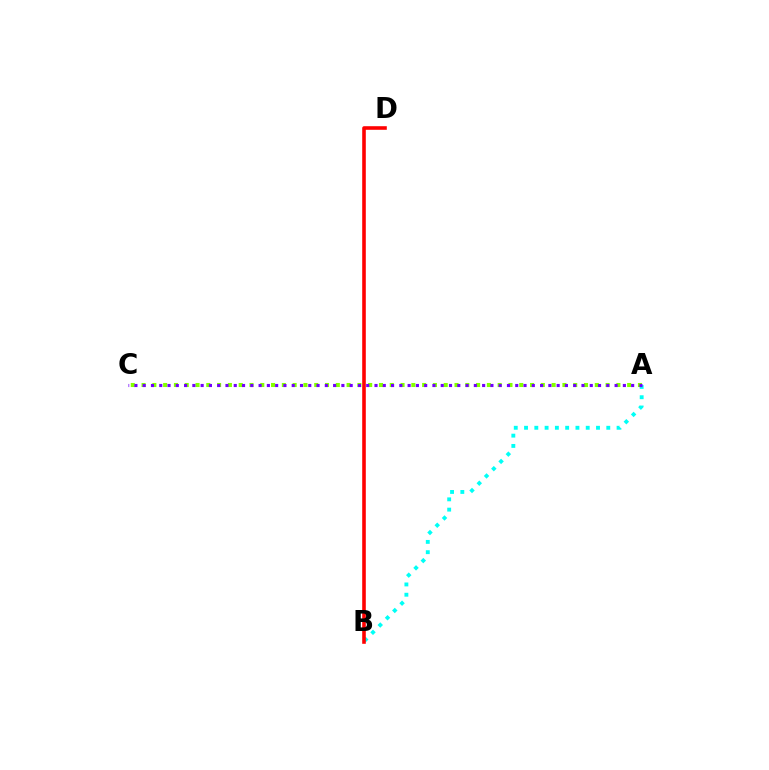{('A', 'B'): [{'color': '#00fff6', 'line_style': 'dotted', 'thickness': 2.79}], ('A', 'C'): [{'color': '#84ff00', 'line_style': 'dotted', 'thickness': 2.93}, {'color': '#7200ff', 'line_style': 'dotted', 'thickness': 2.25}], ('B', 'D'): [{'color': '#ff0000', 'line_style': 'solid', 'thickness': 2.59}]}